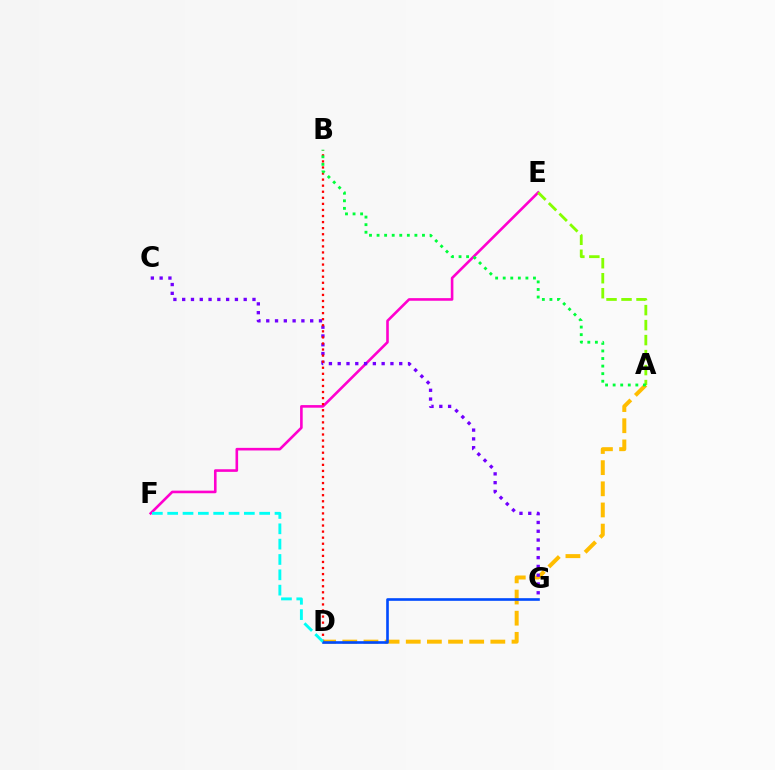{('E', 'F'): [{'color': '#ff00cf', 'line_style': 'solid', 'thickness': 1.88}], ('A', 'D'): [{'color': '#ffbd00', 'line_style': 'dashed', 'thickness': 2.87}], ('C', 'G'): [{'color': '#7200ff', 'line_style': 'dotted', 'thickness': 2.39}], ('B', 'D'): [{'color': '#ff0000', 'line_style': 'dotted', 'thickness': 1.65}], ('D', 'G'): [{'color': '#004bff', 'line_style': 'solid', 'thickness': 1.89}], ('A', 'E'): [{'color': '#84ff00', 'line_style': 'dashed', 'thickness': 2.04}], ('D', 'F'): [{'color': '#00fff6', 'line_style': 'dashed', 'thickness': 2.08}], ('A', 'B'): [{'color': '#00ff39', 'line_style': 'dotted', 'thickness': 2.06}]}